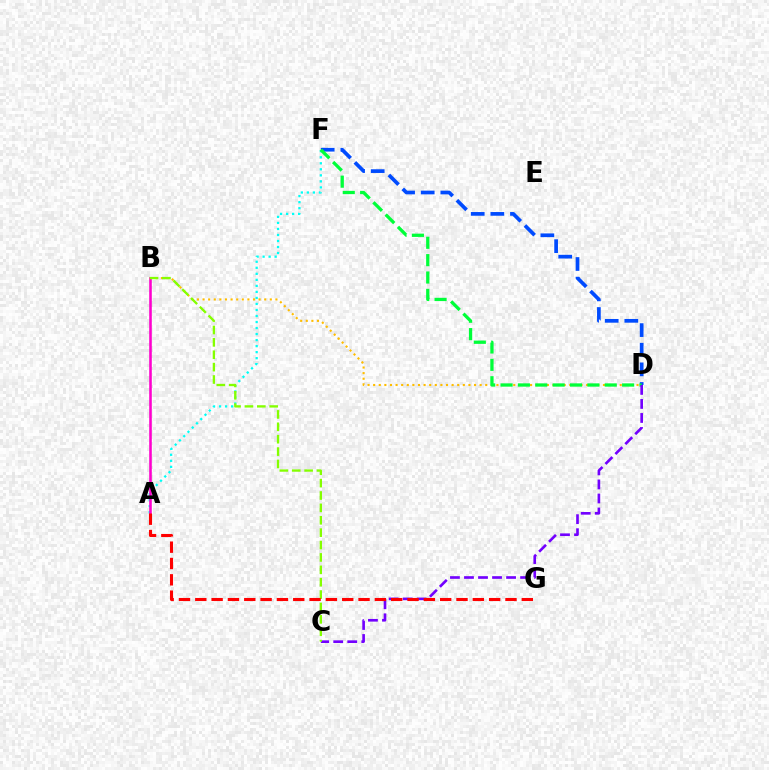{('D', 'F'): [{'color': '#004bff', 'line_style': 'dashed', 'thickness': 2.67}, {'color': '#00ff39', 'line_style': 'dashed', 'thickness': 2.36}], ('B', 'D'): [{'color': '#ffbd00', 'line_style': 'dotted', 'thickness': 1.52}], ('A', 'F'): [{'color': '#00fff6', 'line_style': 'dotted', 'thickness': 1.64}], ('A', 'B'): [{'color': '#ff00cf', 'line_style': 'solid', 'thickness': 1.85}], ('C', 'D'): [{'color': '#7200ff', 'line_style': 'dashed', 'thickness': 1.91}], ('B', 'C'): [{'color': '#84ff00', 'line_style': 'dashed', 'thickness': 1.68}], ('A', 'G'): [{'color': '#ff0000', 'line_style': 'dashed', 'thickness': 2.22}]}